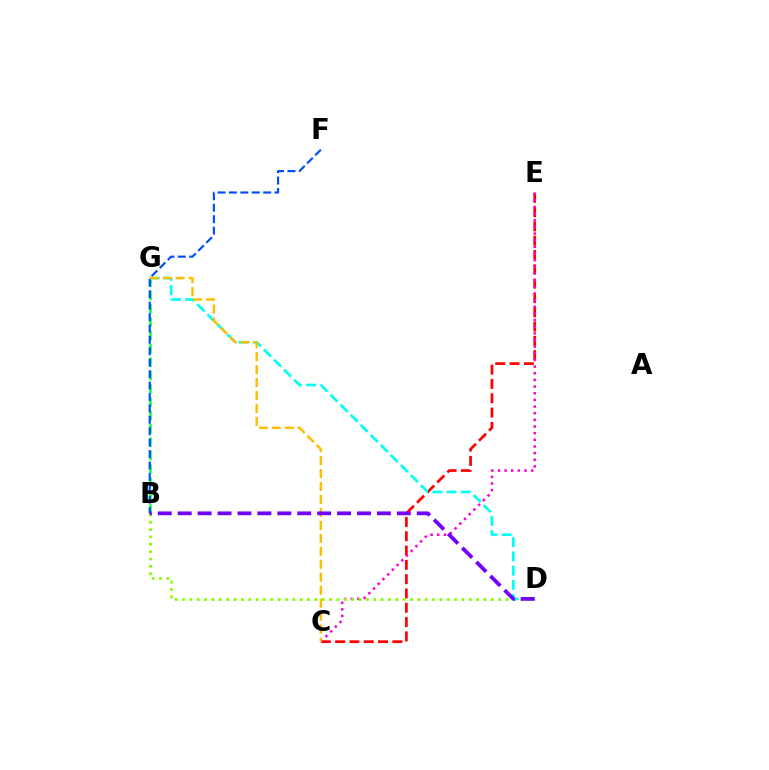{('B', 'G'): [{'color': '#00ff39', 'line_style': 'dashed', 'thickness': 1.81}], ('B', 'F'): [{'color': '#004bff', 'line_style': 'dashed', 'thickness': 1.55}], ('C', 'E'): [{'color': '#ff0000', 'line_style': 'dashed', 'thickness': 1.94}, {'color': '#ff00cf', 'line_style': 'dotted', 'thickness': 1.81}], ('B', 'D'): [{'color': '#84ff00', 'line_style': 'dotted', 'thickness': 2.0}, {'color': '#7200ff', 'line_style': 'dashed', 'thickness': 2.71}], ('D', 'G'): [{'color': '#00fff6', 'line_style': 'dashed', 'thickness': 1.93}], ('C', 'G'): [{'color': '#ffbd00', 'line_style': 'dashed', 'thickness': 1.76}]}